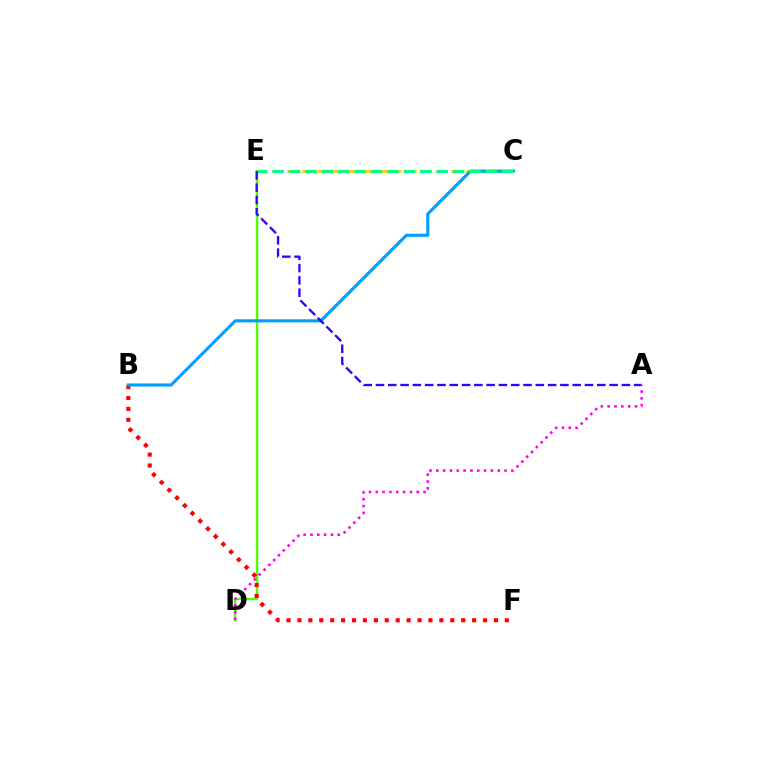{('D', 'E'): [{'color': '#4fff00', 'line_style': 'solid', 'thickness': 1.74}], ('C', 'E'): [{'color': '#ffd500', 'line_style': 'dashed', 'thickness': 2.02}, {'color': '#00ff86', 'line_style': 'dashed', 'thickness': 2.23}], ('B', 'F'): [{'color': '#ff0000', 'line_style': 'dotted', 'thickness': 2.97}], ('B', 'C'): [{'color': '#009eff', 'line_style': 'solid', 'thickness': 2.23}], ('A', 'E'): [{'color': '#3700ff', 'line_style': 'dashed', 'thickness': 1.67}], ('A', 'D'): [{'color': '#ff00ed', 'line_style': 'dotted', 'thickness': 1.85}]}